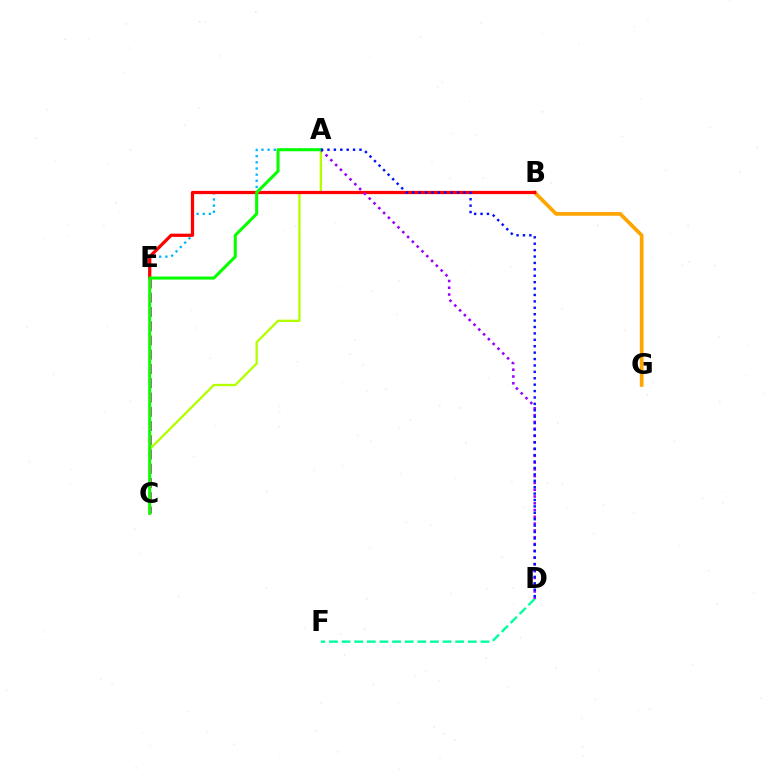{('A', 'E'): [{'color': '#00b5ff', 'line_style': 'dotted', 'thickness': 1.67}], ('A', 'C'): [{'color': '#b3ff00', 'line_style': 'solid', 'thickness': 1.66}, {'color': '#08ff00', 'line_style': 'solid', 'thickness': 2.21}], ('D', 'F'): [{'color': '#00ff9d', 'line_style': 'dashed', 'thickness': 1.71}], ('C', 'E'): [{'color': '#ff00bd', 'line_style': 'dashed', 'thickness': 1.94}], ('B', 'G'): [{'color': '#ffa500', 'line_style': 'solid', 'thickness': 2.66}], ('B', 'E'): [{'color': '#ff0000', 'line_style': 'solid', 'thickness': 2.34}], ('A', 'D'): [{'color': '#9b00ff', 'line_style': 'dotted', 'thickness': 1.84}, {'color': '#0010ff', 'line_style': 'dotted', 'thickness': 1.74}]}